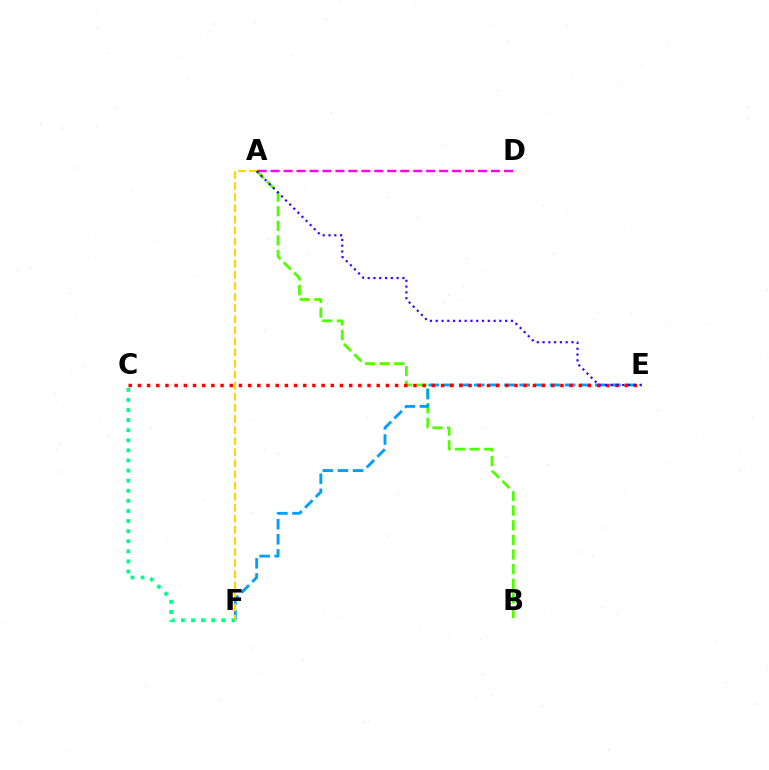{('A', 'B'): [{'color': '#4fff00', 'line_style': 'dashed', 'thickness': 1.99}], ('C', 'F'): [{'color': '#00ff86', 'line_style': 'dotted', 'thickness': 2.74}], ('E', 'F'): [{'color': '#009eff', 'line_style': 'dashed', 'thickness': 2.06}], ('A', 'F'): [{'color': '#ffd500', 'line_style': 'dashed', 'thickness': 1.51}], ('C', 'E'): [{'color': '#ff0000', 'line_style': 'dotted', 'thickness': 2.5}], ('A', 'D'): [{'color': '#ff00ed', 'line_style': 'dashed', 'thickness': 1.76}], ('A', 'E'): [{'color': '#3700ff', 'line_style': 'dotted', 'thickness': 1.57}]}